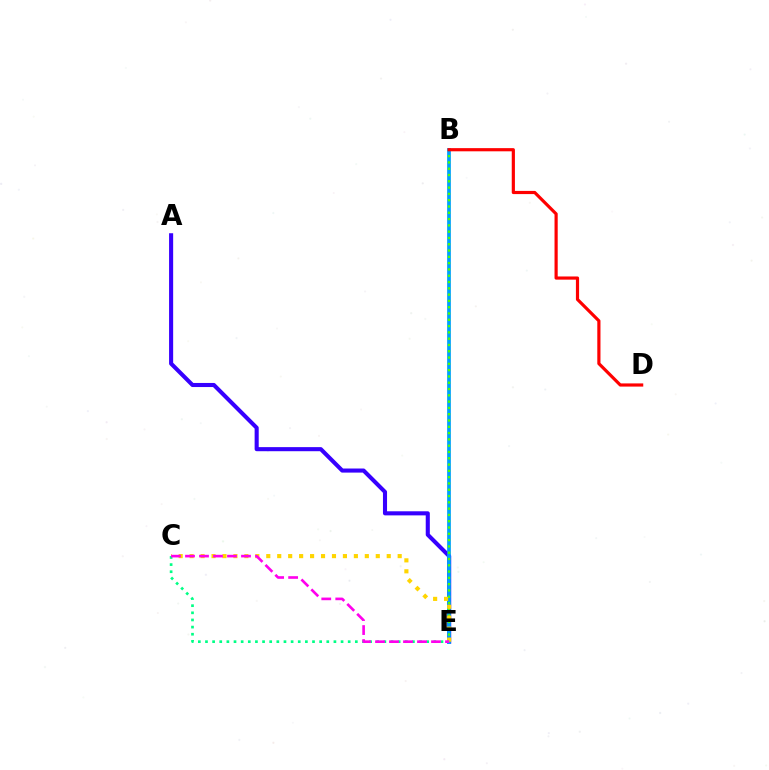{('A', 'E'): [{'color': '#3700ff', 'line_style': 'solid', 'thickness': 2.94}], ('B', 'E'): [{'color': '#009eff', 'line_style': 'solid', 'thickness': 2.69}, {'color': '#4fff00', 'line_style': 'dotted', 'thickness': 1.71}], ('C', 'E'): [{'color': '#ffd500', 'line_style': 'dotted', 'thickness': 2.98}, {'color': '#00ff86', 'line_style': 'dotted', 'thickness': 1.94}, {'color': '#ff00ed', 'line_style': 'dashed', 'thickness': 1.9}], ('B', 'D'): [{'color': '#ff0000', 'line_style': 'solid', 'thickness': 2.29}]}